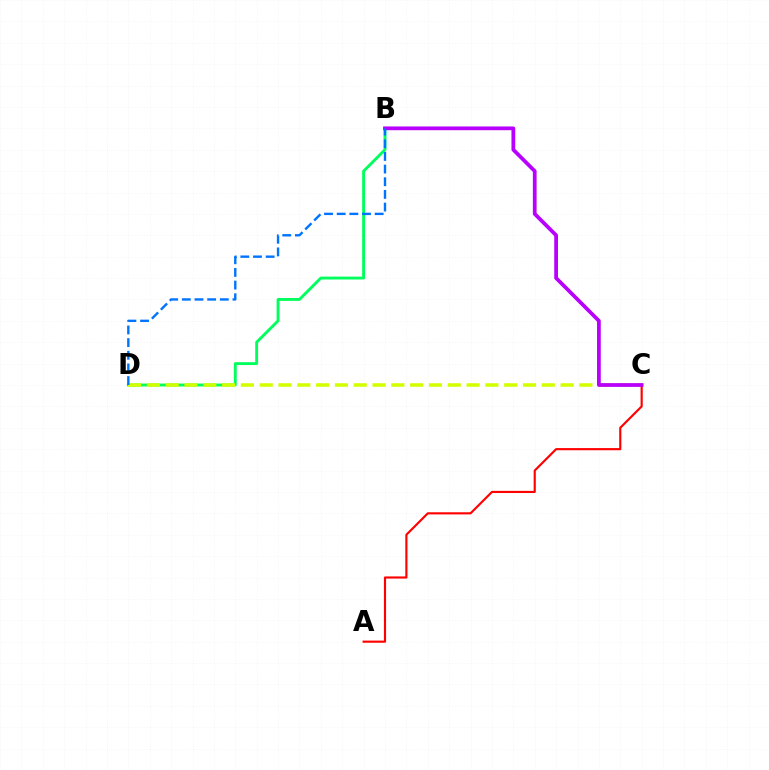{('B', 'D'): [{'color': '#00ff5c', 'line_style': 'solid', 'thickness': 2.07}, {'color': '#0074ff', 'line_style': 'dashed', 'thickness': 1.72}], ('C', 'D'): [{'color': '#d1ff00', 'line_style': 'dashed', 'thickness': 2.55}], ('A', 'C'): [{'color': '#ff0000', 'line_style': 'solid', 'thickness': 1.54}], ('B', 'C'): [{'color': '#b900ff', 'line_style': 'solid', 'thickness': 2.7}]}